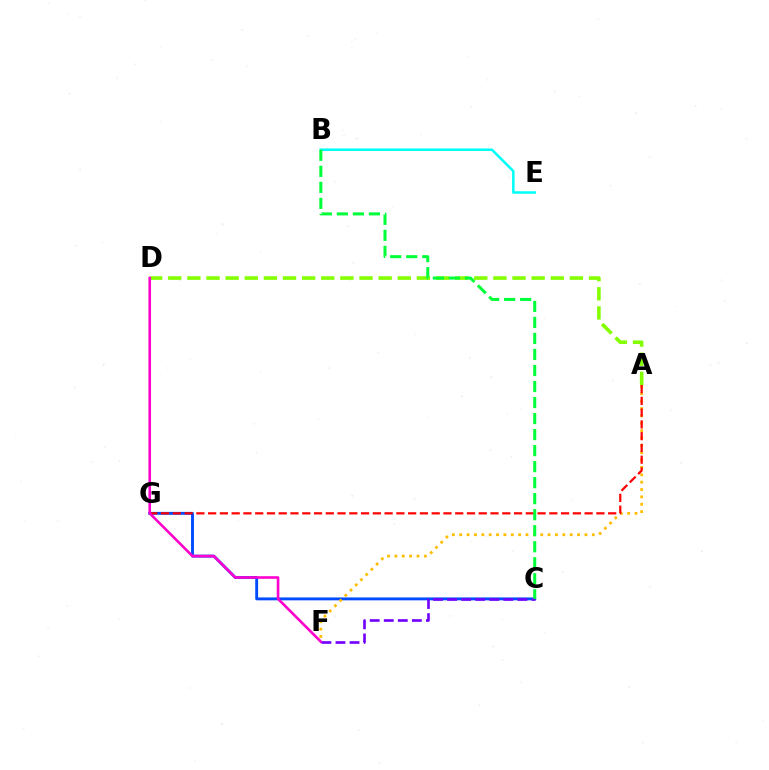{('C', 'G'): [{'color': '#004bff', 'line_style': 'solid', 'thickness': 2.08}], ('A', 'F'): [{'color': '#ffbd00', 'line_style': 'dotted', 'thickness': 2.0}], ('A', 'G'): [{'color': '#ff0000', 'line_style': 'dashed', 'thickness': 1.6}], ('A', 'D'): [{'color': '#84ff00', 'line_style': 'dashed', 'thickness': 2.6}], ('B', 'E'): [{'color': '#00fff6', 'line_style': 'solid', 'thickness': 1.82}], ('D', 'F'): [{'color': '#ff00cf', 'line_style': 'solid', 'thickness': 1.88}], ('C', 'F'): [{'color': '#7200ff', 'line_style': 'dashed', 'thickness': 1.91}], ('B', 'C'): [{'color': '#00ff39', 'line_style': 'dashed', 'thickness': 2.18}]}